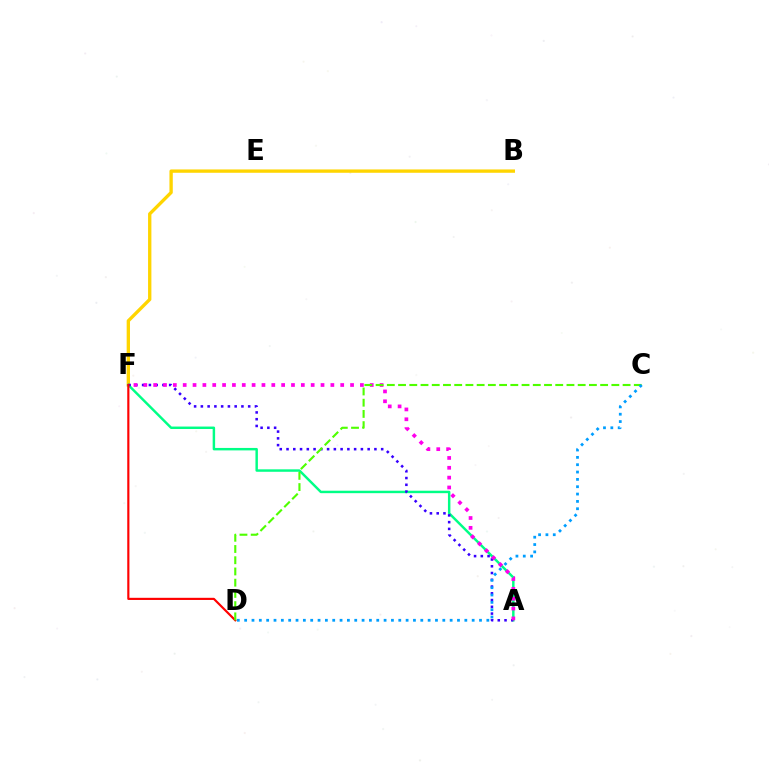{('B', 'F'): [{'color': '#ffd500', 'line_style': 'solid', 'thickness': 2.4}], ('A', 'F'): [{'color': '#00ff86', 'line_style': 'solid', 'thickness': 1.77}, {'color': '#3700ff', 'line_style': 'dotted', 'thickness': 1.84}, {'color': '#ff00ed', 'line_style': 'dotted', 'thickness': 2.67}], ('D', 'F'): [{'color': '#ff0000', 'line_style': 'solid', 'thickness': 1.56}], ('C', 'D'): [{'color': '#4fff00', 'line_style': 'dashed', 'thickness': 1.53}, {'color': '#009eff', 'line_style': 'dotted', 'thickness': 1.99}]}